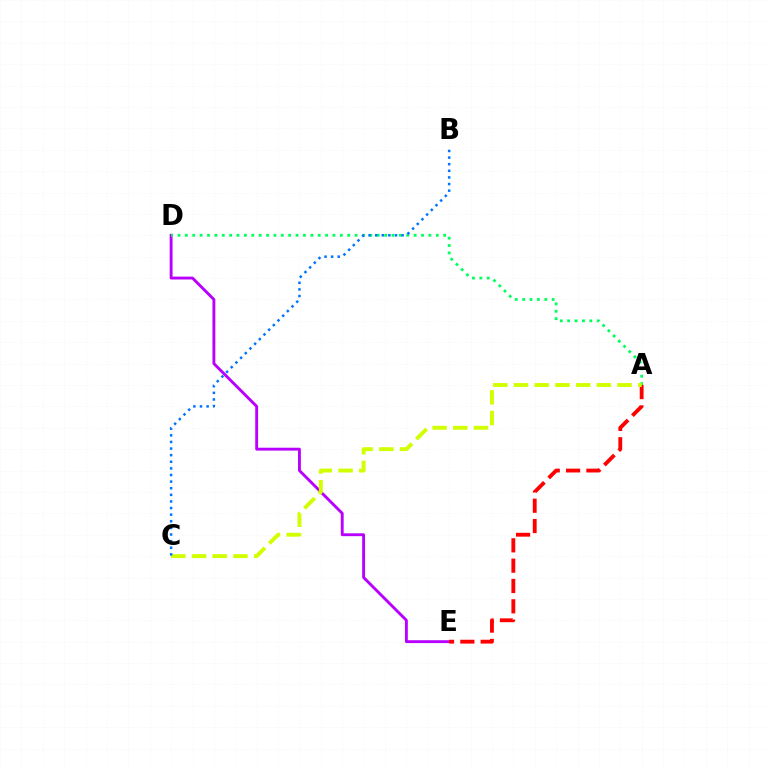{('D', 'E'): [{'color': '#b900ff', 'line_style': 'solid', 'thickness': 2.07}], ('A', 'E'): [{'color': '#ff0000', 'line_style': 'dashed', 'thickness': 2.76}], ('A', 'D'): [{'color': '#00ff5c', 'line_style': 'dotted', 'thickness': 2.01}], ('A', 'C'): [{'color': '#d1ff00', 'line_style': 'dashed', 'thickness': 2.81}], ('B', 'C'): [{'color': '#0074ff', 'line_style': 'dotted', 'thickness': 1.8}]}